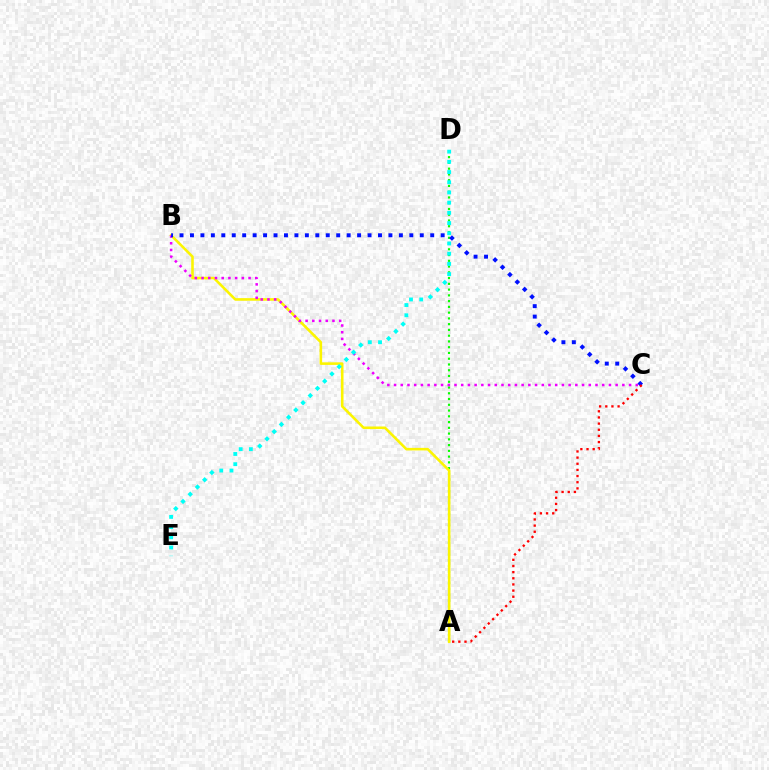{('A', 'D'): [{'color': '#08ff00', 'line_style': 'dotted', 'thickness': 1.56}], ('A', 'B'): [{'color': '#fcf500', 'line_style': 'solid', 'thickness': 1.86}], ('B', 'C'): [{'color': '#ee00ff', 'line_style': 'dotted', 'thickness': 1.82}, {'color': '#0010ff', 'line_style': 'dotted', 'thickness': 2.84}], ('D', 'E'): [{'color': '#00fff6', 'line_style': 'dotted', 'thickness': 2.77}], ('A', 'C'): [{'color': '#ff0000', 'line_style': 'dotted', 'thickness': 1.67}]}